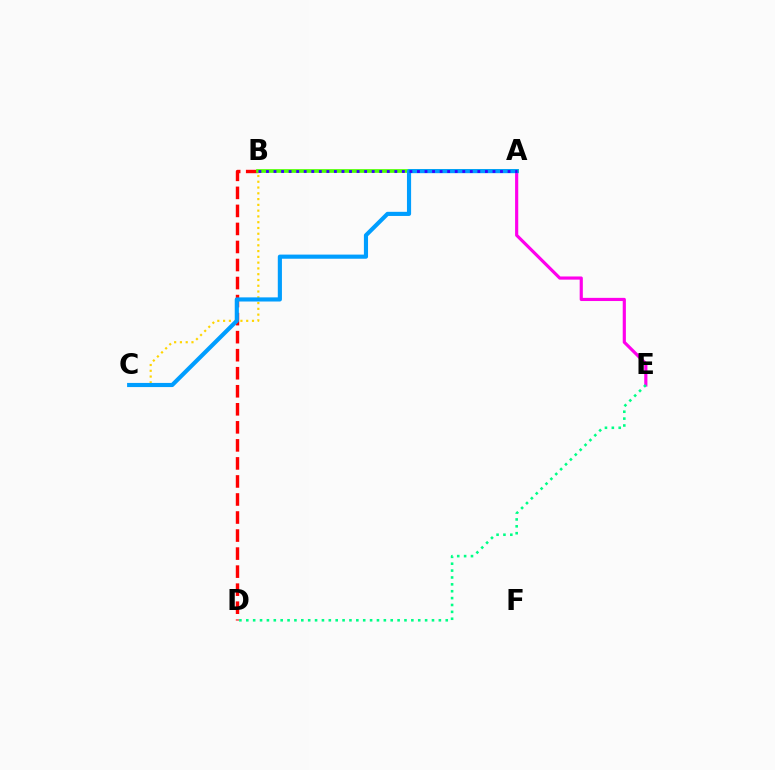{('B', 'D'): [{'color': '#ff0000', 'line_style': 'dashed', 'thickness': 2.45}], ('B', 'C'): [{'color': '#ffd500', 'line_style': 'dotted', 'thickness': 1.57}], ('A', 'E'): [{'color': '#ff00ed', 'line_style': 'solid', 'thickness': 2.28}], ('D', 'E'): [{'color': '#00ff86', 'line_style': 'dotted', 'thickness': 1.87}], ('A', 'B'): [{'color': '#4fff00', 'line_style': 'solid', 'thickness': 2.67}, {'color': '#3700ff', 'line_style': 'dotted', 'thickness': 2.05}], ('A', 'C'): [{'color': '#009eff', 'line_style': 'solid', 'thickness': 2.98}]}